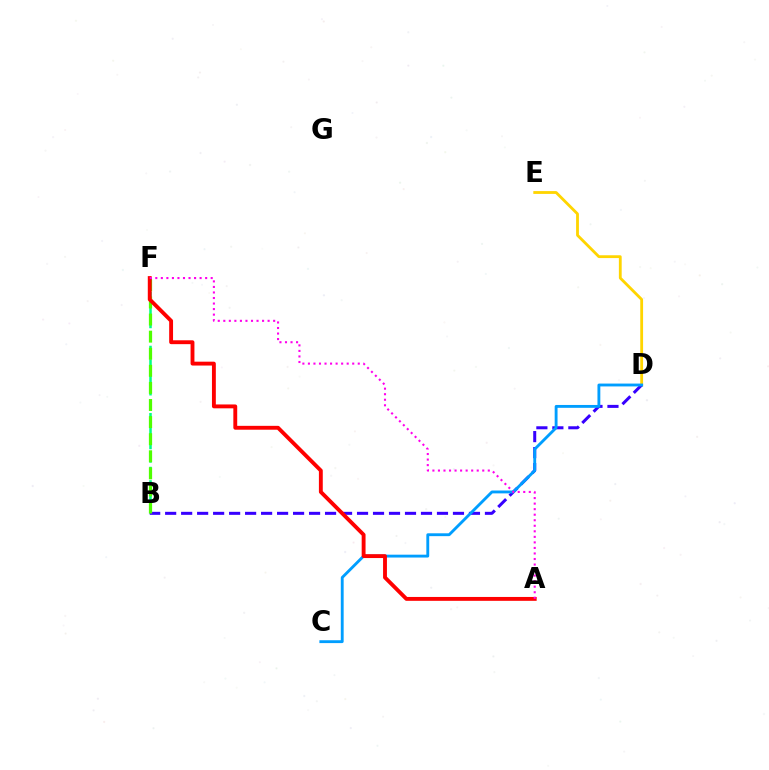{('B', 'F'): [{'color': '#00ff86', 'line_style': 'dashed', 'thickness': 1.83}, {'color': '#4fff00', 'line_style': 'dashed', 'thickness': 2.32}], ('D', 'E'): [{'color': '#ffd500', 'line_style': 'solid', 'thickness': 2.03}], ('B', 'D'): [{'color': '#3700ff', 'line_style': 'dashed', 'thickness': 2.17}], ('C', 'D'): [{'color': '#009eff', 'line_style': 'solid', 'thickness': 2.06}], ('A', 'F'): [{'color': '#ff0000', 'line_style': 'solid', 'thickness': 2.79}, {'color': '#ff00ed', 'line_style': 'dotted', 'thickness': 1.5}]}